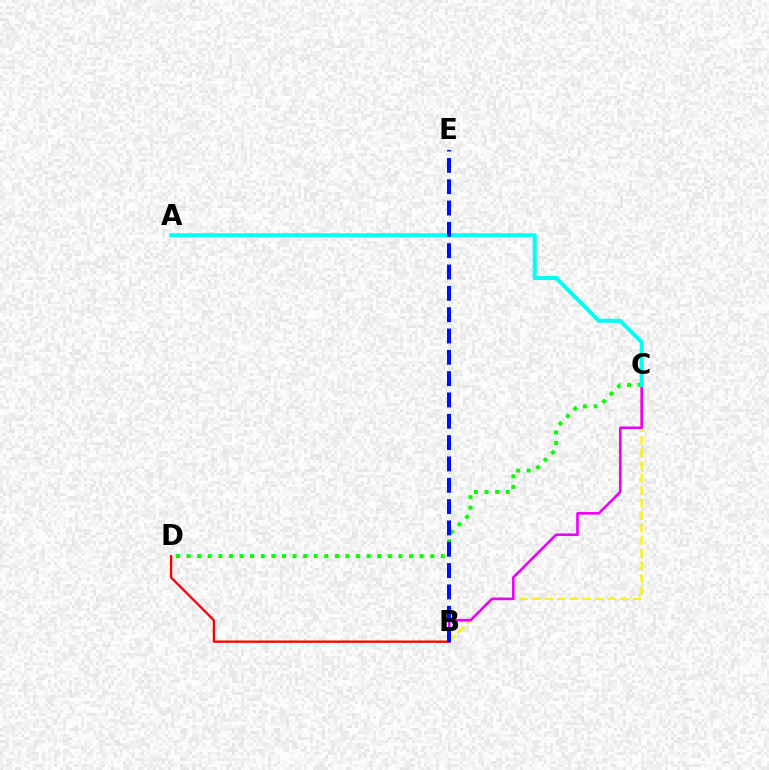{('B', 'C'): [{'color': '#fcf500', 'line_style': 'dashed', 'thickness': 1.71}, {'color': '#ee00ff', 'line_style': 'solid', 'thickness': 1.89}], ('B', 'D'): [{'color': '#ff0000', 'line_style': 'solid', 'thickness': 1.67}], ('C', 'D'): [{'color': '#08ff00', 'line_style': 'dotted', 'thickness': 2.88}], ('A', 'C'): [{'color': '#00fff6', 'line_style': 'solid', 'thickness': 2.9}], ('B', 'E'): [{'color': '#0010ff', 'line_style': 'dashed', 'thickness': 2.9}]}